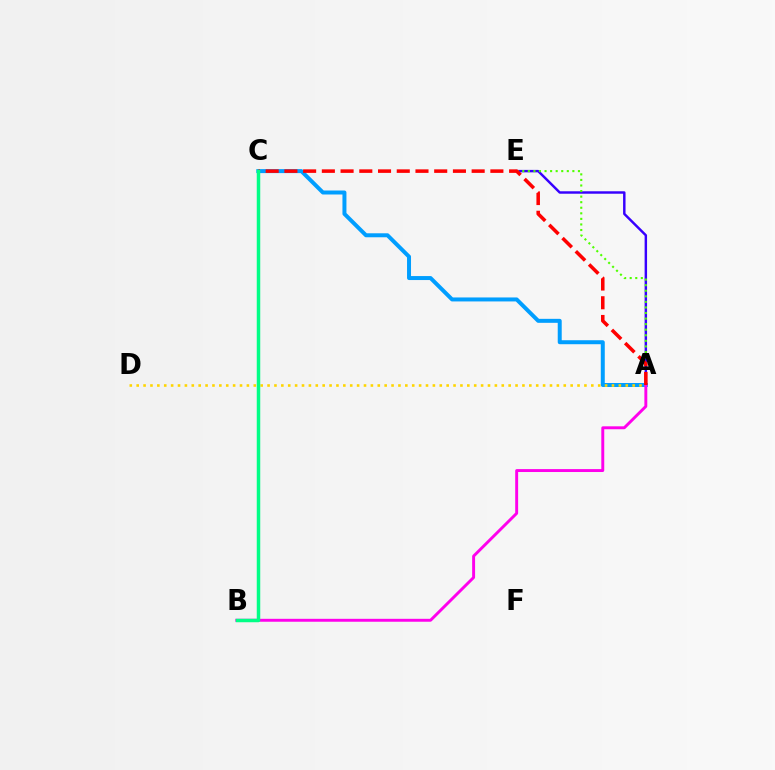{('A', 'E'): [{'color': '#3700ff', 'line_style': 'solid', 'thickness': 1.76}, {'color': '#4fff00', 'line_style': 'dotted', 'thickness': 1.51}], ('A', 'C'): [{'color': '#009eff', 'line_style': 'solid', 'thickness': 2.87}, {'color': '#ff0000', 'line_style': 'dashed', 'thickness': 2.54}], ('A', 'D'): [{'color': '#ffd500', 'line_style': 'dotted', 'thickness': 1.87}], ('A', 'B'): [{'color': '#ff00ed', 'line_style': 'solid', 'thickness': 2.1}], ('B', 'C'): [{'color': '#00ff86', 'line_style': 'solid', 'thickness': 2.5}]}